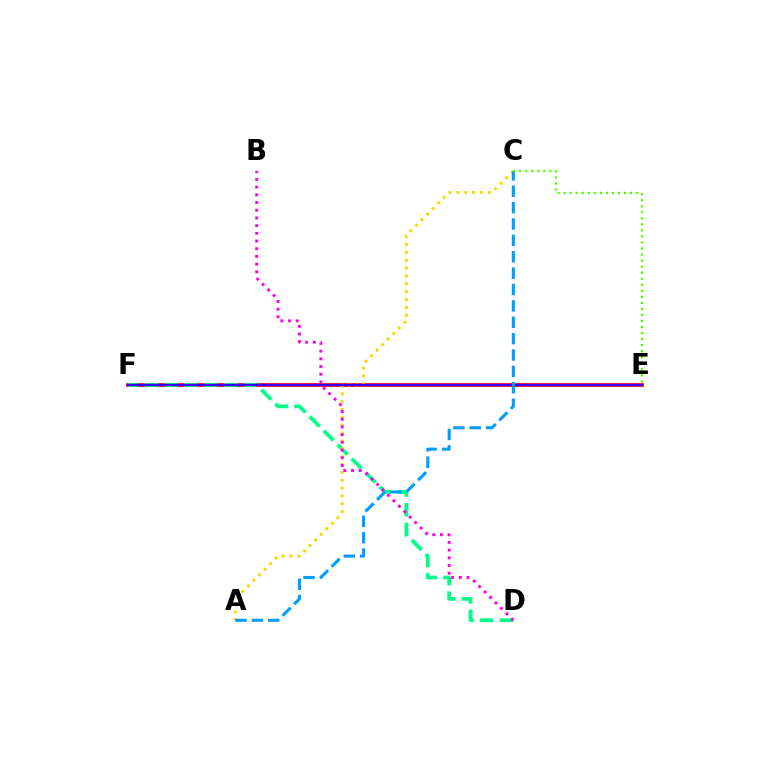{('E', 'F'): [{'color': '#ff0000', 'line_style': 'solid', 'thickness': 2.66}, {'color': '#3700ff', 'line_style': 'solid', 'thickness': 1.61}], ('D', 'F'): [{'color': '#00ff86', 'line_style': 'dashed', 'thickness': 2.69}], ('A', 'C'): [{'color': '#ffd500', 'line_style': 'dotted', 'thickness': 2.13}, {'color': '#009eff', 'line_style': 'dashed', 'thickness': 2.22}], ('B', 'D'): [{'color': '#ff00ed', 'line_style': 'dotted', 'thickness': 2.09}], ('C', 'E'): [{'color': '#4fff00', 'line_style': 'dotted', 'thickness': 1.64}]}